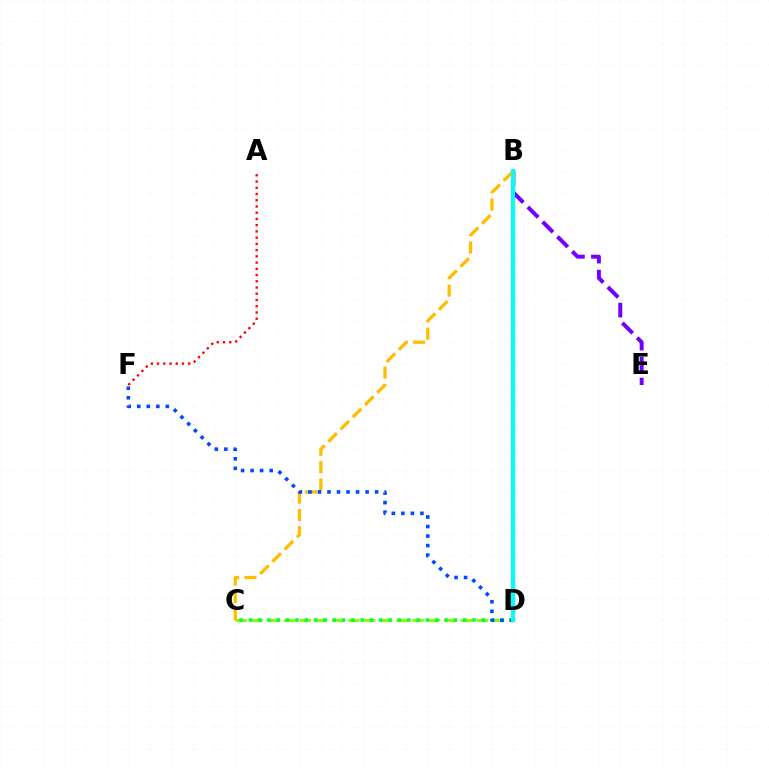{('C', 'D'): [{'color': '#84ff00', 'line_style': 'dashed', 'thickness': 2.19}, {'color': '#00ff39', 'line_style': 'dotted', 'thickness': 2.53}], ('B', 'D'): [{'color': '#ff00cf', 'line_style': 'solid', 'thickness': 2.34}, {'color': '#00fff6', 'line_style': 'solid', 'thickness': 2.99}], ('B', 'C'): [{'color': '#ffbd00', 'line_style': 'dashed', 'thickness': 2.35}], ('D', 'F'): [{'color': '#004bff', 'line_style': 'dotted', 'thickness': 2.59}], ('B', 'E'): [{'color': '#7200ff', 'line_style': 'dashed', 'thickness': 2.85}], ('A', 'F'): [{'color': '#ff0000', 'line_style': 'dotted', 'thickness': 1.69}]}